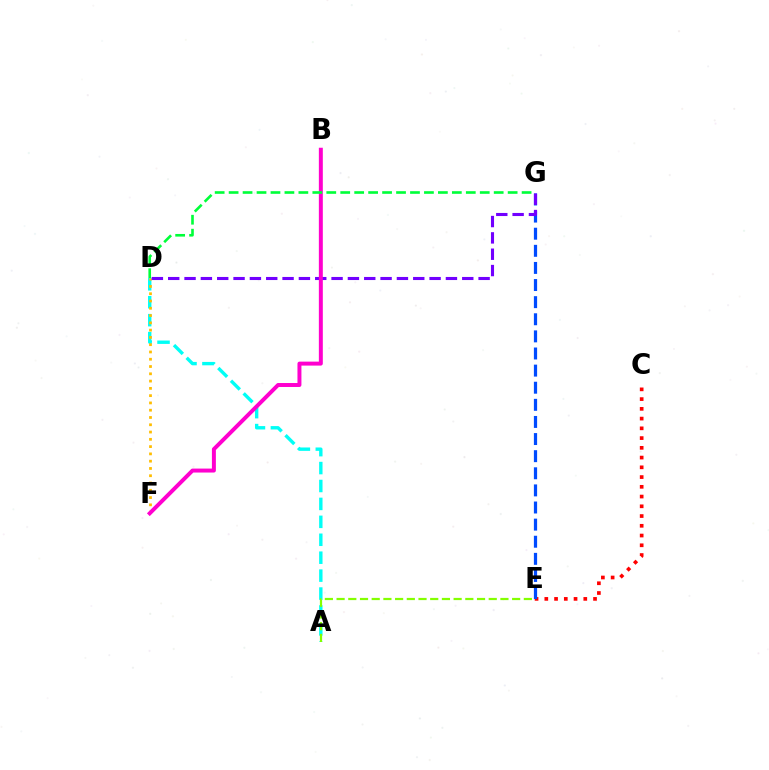{('C', 'E'): [{'color': '#ff0000', 'line_style': 'dotted', 'thickness': 2.65}], ('A', 'D'): [{'color': '#00fff6', 'line_style': 'dashed', 'thickness': 2.44}], ('A', 'E'): [{'color': '#84ff00', 'line_style': 'dashed', 'thickness': 1.59}], ('D', 'F'): [{'color': '#ffbd00', 'line_style': 'dotted', 'thickness': 1.98}], ('E', 'G'): [{'color': '#004bff', 'line_style': 'dashed', 'thickness': 2.32}], ('D', 'G'): [{'color': '#7200ff', 'line_style': 'dashed', 'thickness': 2.22}, {'color': '#00ff39', 'line_style': 'dashed', 'thickness': 1.9}], ('B', 'F'): [{'color': '#ff00cf', 'line_style': 'solid', 'thickness': 2.85}]}